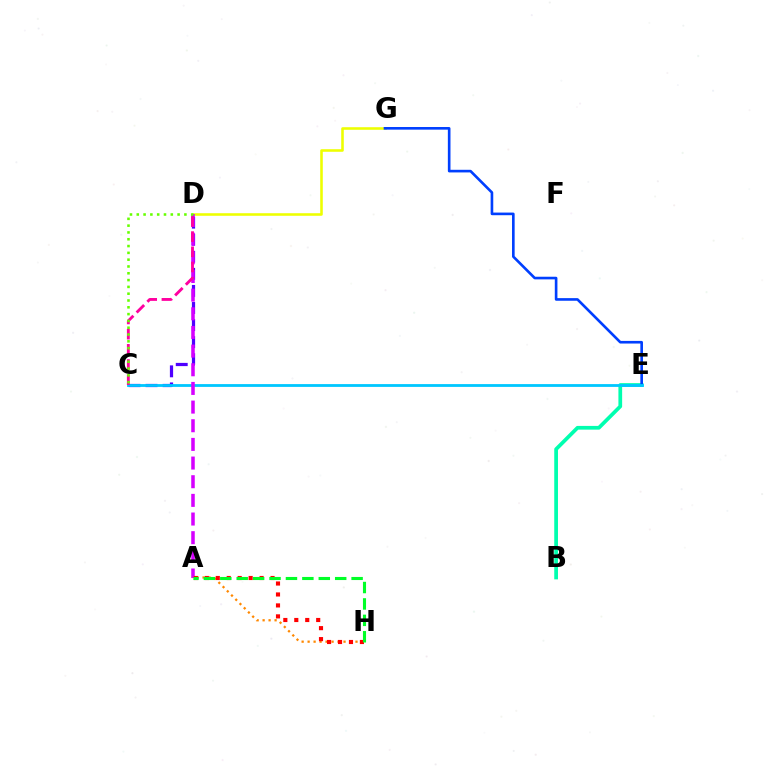{('D', 'G'): [{'color': '#eeff00', 'line_style': 'solid', 'thickness': 1.86}], ('B', 'E'): [{'color': '#00ffaf', 'line_style': 'solid', 'thickness': 2.68}], ('E', 'G'): [{'color': '#003fff', 'line_style': 'solid', 'thickness': 1.9}], ('C', 'D'): [{'color': '#4f00ff', 'line_style': 'dashed', 'thickness': 2.32}, {'color': '#ff00a0', 'line_style': 'dashed', 'thickness': 2.06}, {'color': '#66ff00', 'line_style': 'dotted', 'thickness': 1.85}], ('C', 'E'): [{'color': '#00c7ff', 'line_style': 'solid', 'thickness': 2.02}], ('A', 'D'): [{'color': '#d600ff', 'line_style': 'dashed', 'thickness': 2.53}], ('A', 'H'): [{'color': '#ff8800', 'line_style': 'dotted', 'thickness': 1.63}, {'color': '#ff0000', 'line_style': 'dotted', 'thickness': 2.98}, {'color': '#00ff27', 'line_style': 'dashed', 'thickness': 2.23}]}